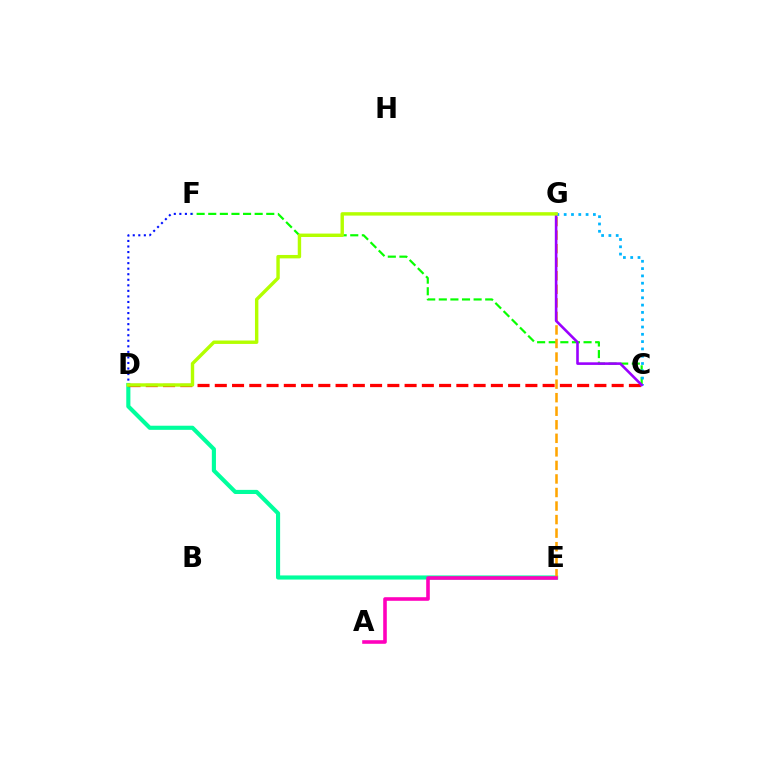{('C', 'F'): [{'color': '#08ff00', 'line_style': 'dashed', 'thickness': 1.58}], ('D', 'E'): [{'color': '#00ff9d', 'line_style': 'solid', 'thickness': 2.97}], ('C', 'D'): [{'color': '#ff0000', 'line_style': 'dashed', 'thickness': 2.34}], ('D', 'F'): [{'color': '#0010ff', 'line_style': 'dotted', 'thickness': 1.51}], ('E', 'G'): [{'color': '#ffa500', 'line_style': 'dashed', 'thickness': 1.84}], ('C', 'G'): [{'color': '#00b5ff', 'line_style': 'dotted', 'thickness': 1.98}, {'color': '#9b00ff', 'line_style': 'solid', 'thickness': 1.88}], ('A', 'E'): [{'color': '#ff00bd', 'line_style': 'solid', 'thickness': 2.58}], ('D', 'G'): [{'color': '#b3ff00', 'line_style': 'solid', 'thickness': 2.46}]}